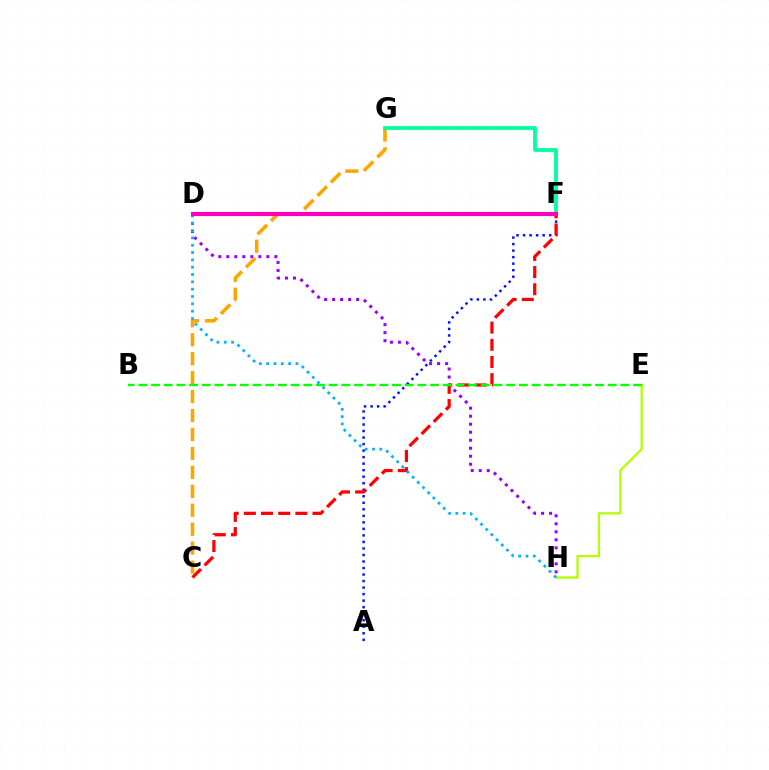{('E', 'H'): [{'color': '#b3ff00', 'line_style': 'solid', 'thickness': 1.63}], ('D', 'H'): [{'color': '#9b00ff', 'line_style': 'dotted', 'thickness': 2.17}, {'color': '#00b5ff', 'line_style': 'dotted', 'thickness': 1.99}], ('C', 'G'): [{'color': '#ffa500', 'line_style': 'dashed', 'thickness': 2.57}], ('A', 'F'): [{'color': '#0010ff', 'line_style': 'dotted', 'thickness': 1.77}], ('C', 'F'): [{'color': '#ff0000', 'line_style': 'dashed', 'thickness': 2.33}], ('F', 'G'): [{'color': '#00ff9d', 'line_style': 'solid', 'thickness': 2.71}], ('B', 'E'): [{'color': '#08ff00', 'line_style': 'dashed', 'thickness': 1.72}], ('D', 'F'): [{'color': '#ff00bd', 'line_style': 'solid', 'thickness': 2.99}]}